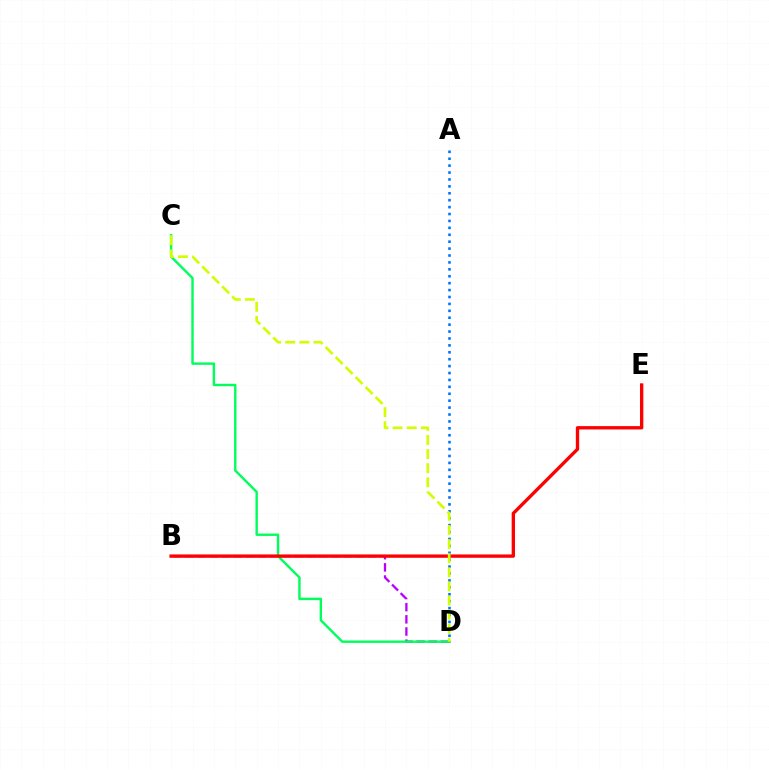{('B', 'D'): [{'color': '#b900ff', 'line_style': 'dashed', 'thickness': 1.65}], ('A', 'D'): [{'color': '#0074ff', 'line_style': 'dotted', 'thickness': 1.88}], ('C', 'D'): [{'color': '#00ff5c', 'line_style': 'solid', 'thickness': 1.73}, {'color': '#d1ff00', 'line_style': 'dashed', 'thickness': 1.92}], ('B', 'E'): [{'color': '#ff0000', 'line_style': 'solid', 'thickness': 2.4}]}